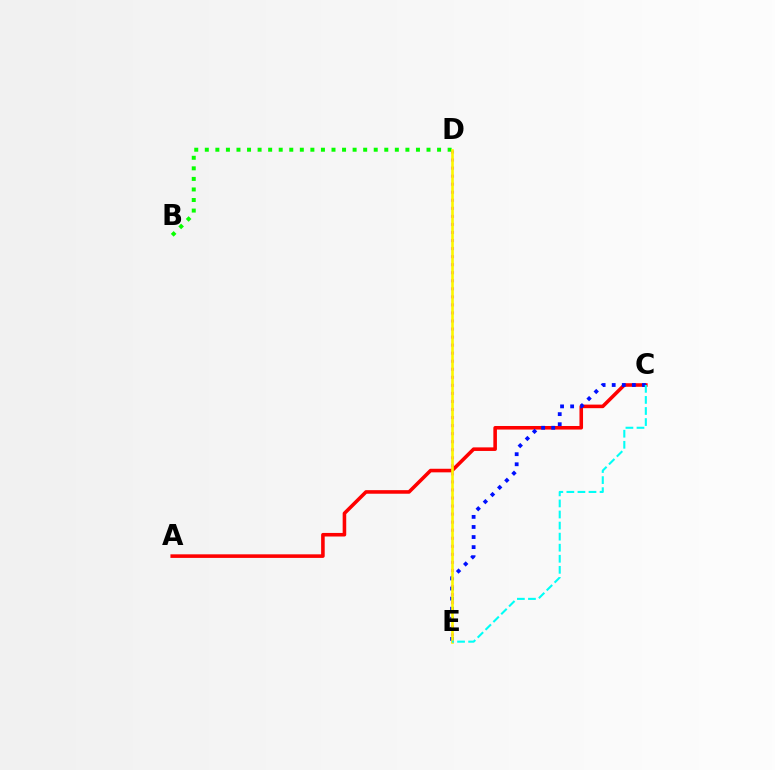{('D', 'E'): [{'color': '#ee00ff', 'line_style': 'dotted', 'thickness': 2.19}, {'color': '#fcf500', 'line_style': 'solid', 'thickness': 1.89}], ('B', 'D'): [{'color': '#08ff00', 'line_style': 'dotted', 'thickness': 2.87}], ('A', 'C'): [{'color': '#ff0000', 'line_style': 'solid', 'thickness': 2.57}], ('C', 'E'): [{'color': '#0010ff', 'line_style': 'dotted', 'thickness': 2.74}, {'color': '#00fff6', 'line_style': 'dashed', 'thickness': 1.5}]}